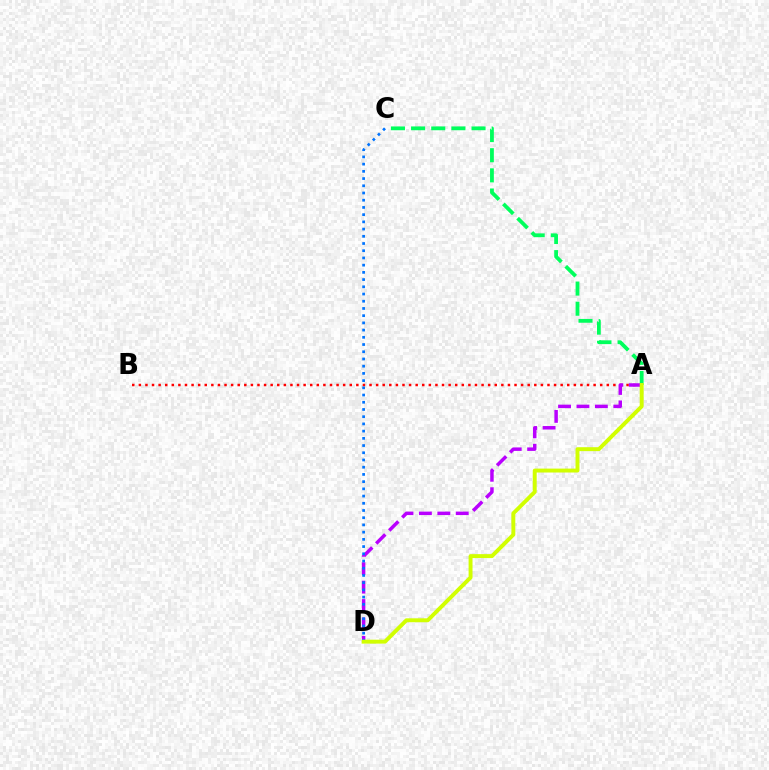{('A', 'B'): [{'color': '#ff0000', 'line_style': 'dotted', 'thickness': 1.79}], ('A', 'C'): [{'color': '#00ff5c', 'line_style': 'dashed', 'thickness': 2.74}], ('A', 'D'): [{'color': '#b900ff', 'line_style': 'dashed', 'thickness': 2.5}, {'color': '#d1ff00', 'line_style': 'solid', 'thickness': 2.83}], ('C', 'D'): [{'color': '#0074ff', 'line_style': 'dotted', 'thickness': 1.96}]}